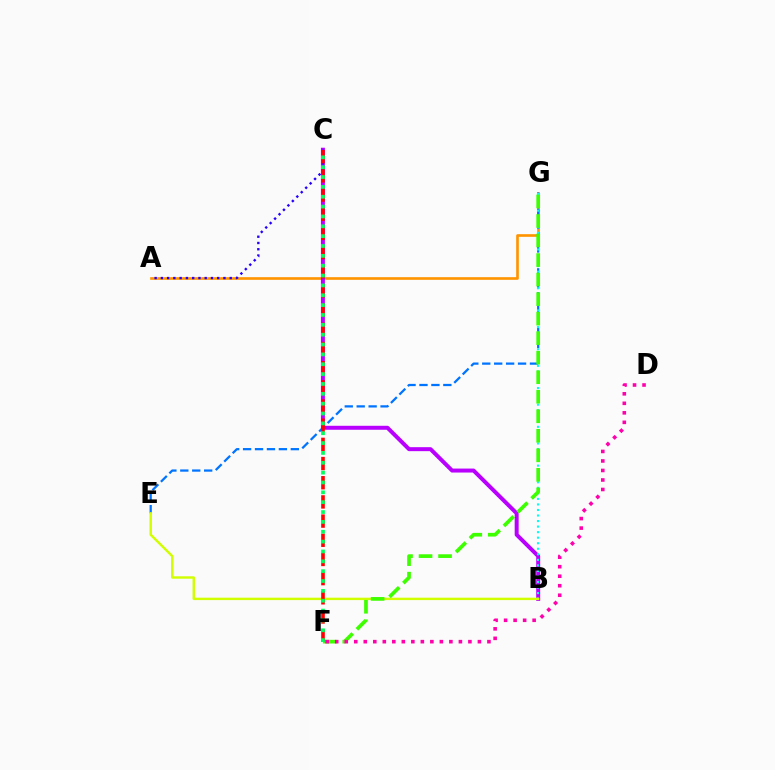{('A', 'G'): [{'color': '#ff9400', 'line_style': 'solid', 'thickness': 1.91}], ('E', 'G'): [{'color': '#0074ff', 'line_style': 'dashed', 'thickness': 1.62}], ('B', 'C'): [{'color': '#b900ff', 'line_style': 'solid', 'thickness': 2.86}], ('B', 'G'): [{'color': '#00fff6', 'line_style': 'dotted', 'thickness': 1.51}], ('B', 'E'): [{'color': '#d1ff00', 'line_style': 'solid', 'thickness': 1.74}], ('A', 'C'): [{'color': '#2500ff', 'line_style': 'dotted', 'thickness': 1.7}], ('F', 'G'): [{'color': '#3dff00', 'line_style': 'dashed', 'thickness': 2.65}], ('C', 'F'): [{'color': '#ff0000', 'line_style': 'dashed', 'thickness': 2.61}, {'color': '#00ff5c', 'line_style': 'dotted', 'thickness': 2.68}], ('D', 'F'): [{'color': '#ff00ac', 'line_style': 'dotted', 'thickness': 2.58}]}